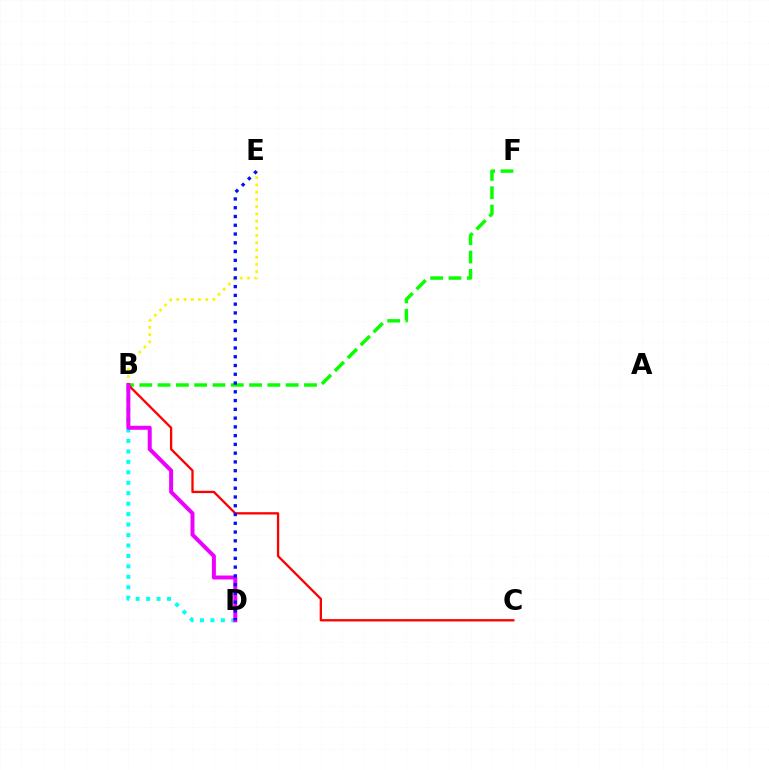{('B', 'D'): [{'color': '#00fff6', 'line_style': 'dotted', 'thickness': 2.84}, {'color': '#ee00ff', 'line_style': 'solid', 'thickness': 2.86}], ('B', 'F'): [{'color': '#08ff00', 'line_style': 'dashed', 'thickness': 2.49}], ('B', 'C'): [{'color': '#ff0000', 'line_style': 'solid', 'thickness': 1.66}], ('B', 'E'): [{'color': '#fcf500', 'line_style': 'dotted', 'thickness': 1.97}], ('D', 'E'): [{'color': '#0010ff', 'line_style': 'dotted', 'thickness': 2.38}]}